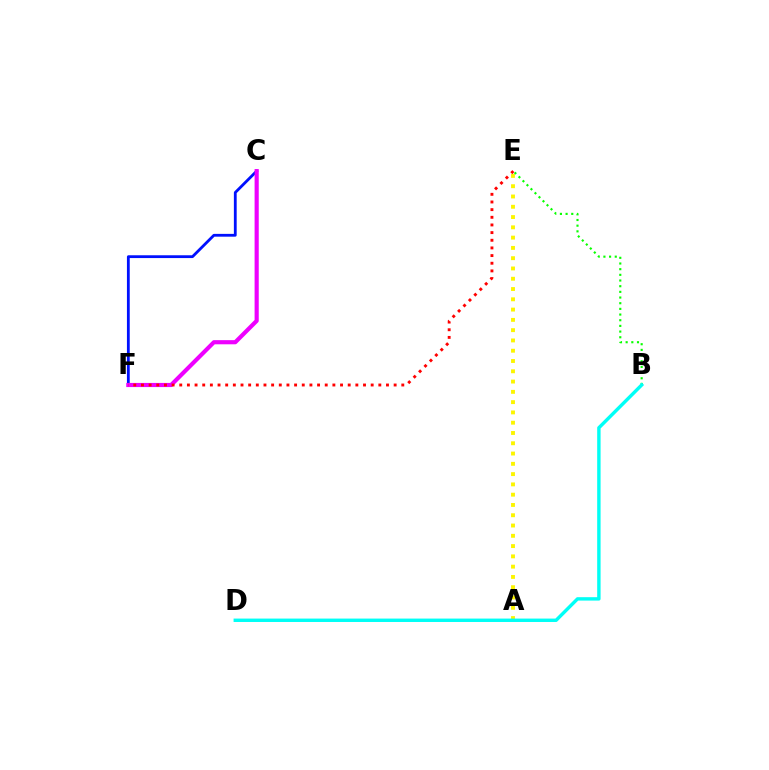{('C', 'F'): [{'color': '#0010ff', 'line_style': 'solid', 'thickness': 2.02}, {'color': '#ee00ff', 'line_style': 'solid', 'thickness': 2.99}], ('A', 'E'): [{'color': '#fcf500', 'line_style': 'dotted', 'thickness': 2.79}], ('B', 'E'): [{'color': '#08ff00', 'line_style': 'dotted', 'thickness': 1.54}], ('B', 'D'): [{'color': '#00fff6', 'line_style': 'solid', 'thickness': 2.46}], ('E', 'F'): [{'color': '#ff0000', 'line_style': 'dotted', 'thickness': 2.08}]}